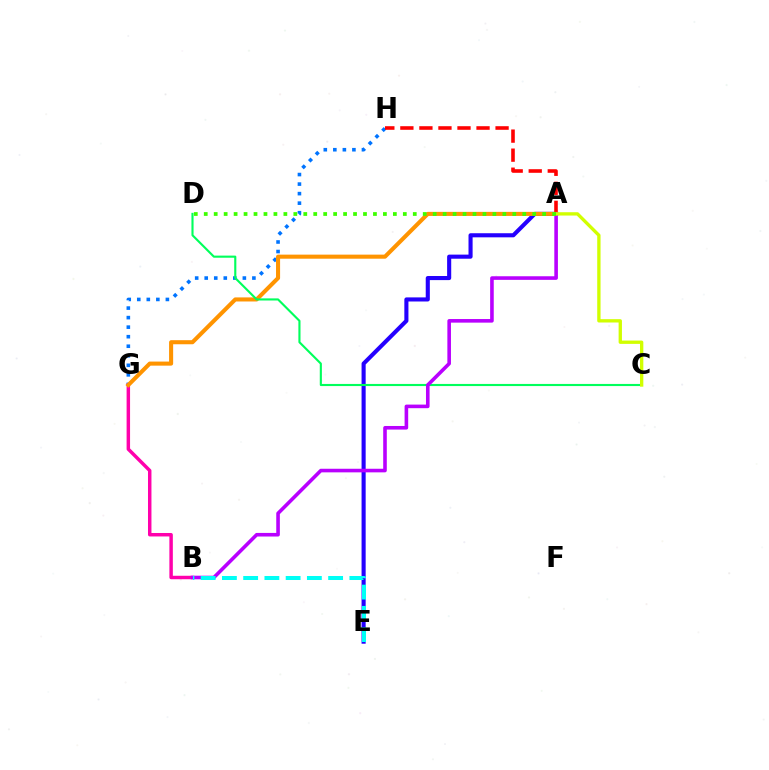{('A', 'E'): [{'color': '#2500ff', 'line_style': 'solid', 'thickness': 2.95}], ('G', 'H'): [{'color': '#0074ff', 'line_style': 'dotted', 'thickness': 2.59}], ('B', 'G'): [{'color': '#ff00ac', 'line_style': 'solid', 'thickness': 2.49}], ('A', 'H'): [{'color': '#ff0000', 'line_style': 'dashed', 'thickness': 2.59}], ('A', 'G'): [{'color': '#ff9400', 'line_style': 'solid', 'thickness': 2.93}], ('C', 'D'): [{'color': '#00ff5c', 'line_style': 'solid', 'thickness': 1.53}], ('A', 'B'): [{'color': '#b900ff', 'line_style': 'solid', 'thickness': 2.59}], ('B', 'E'): [{'color': '#00fff6', 'line_style': 'dashed', 'thickness': 2.89}], ('A', 'C'): [{'color': '#d1ff00', 'line_style': 'solid', 'thickness': 2.4}], ('A', 'D'): [{'color': '#3dff00', 'line_style': 'dotted', 'thickness': 2.7}]}